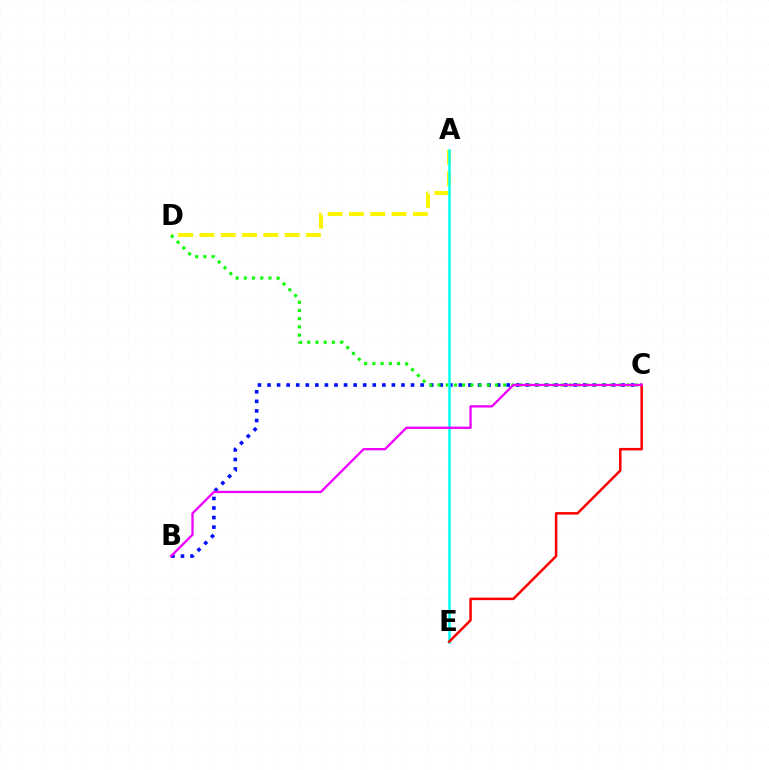{('A', 'D'): [{'color': '#fcf500', 'line_style': 'dashed', 'thickness': 2.89}], ('B', 'C'): [{'color': '#0010ff', 'line_style': 'dotted', 'thickness': 2.6}, {'color': '#ee00ff', 'line_style': 'solid', 'thickness': 1.66}], ('C', 'D'): [{'color': '#08ff00', 'line_style': 'dotted', 'thickness': 2.23}], ('A', 'E'): [{'color': '#00fff6', 'line_style': 'solid', 'thickness': 1.82}], ('C', 'E'): [{'color': '#ff0000', 'line_style': 'solid', 'thickness': 1.81}]}